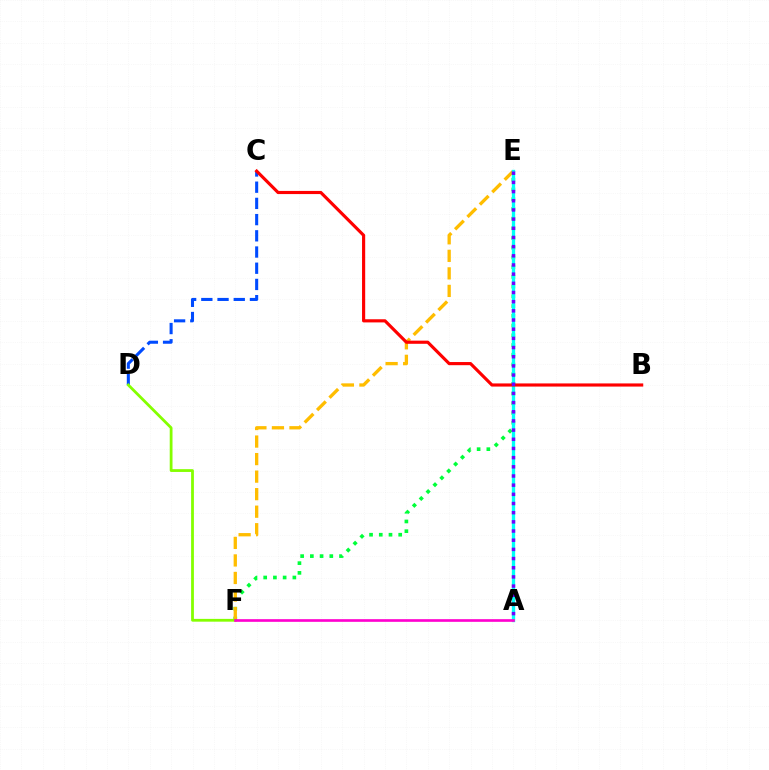{('E', 'F'): [{'color': '#00ff39', 'line_style': 'dotted', 'thickness': 2.64}, {'color': '#ffbd00', 'line_style': 'dashed', 'thickness': 2.38}], ('C', 'D'): [{'color': '#004bff', 'line_style': 'dashed', 'thickness': 2.2}], ('D', 'F'): [{'color': '#84ff00', 'line_style': 'solid', 'thickness': 2.01}], ('A', 'E'): [{'color': '#00fff6', 'line_style': 'solid', 'thickness': 2.4}, {'color': '#7200ff', 'line_style': 'dotted', 'thickness': 2.49}], ('B', 'C'): [{'color': '#ff0000', 'line_style': 'solid', 'thickness': 2.27}], ('A', 'F'): [{'color': '#ff00cf', 'line_style': 'solid', 'thickness': 1.91}]}